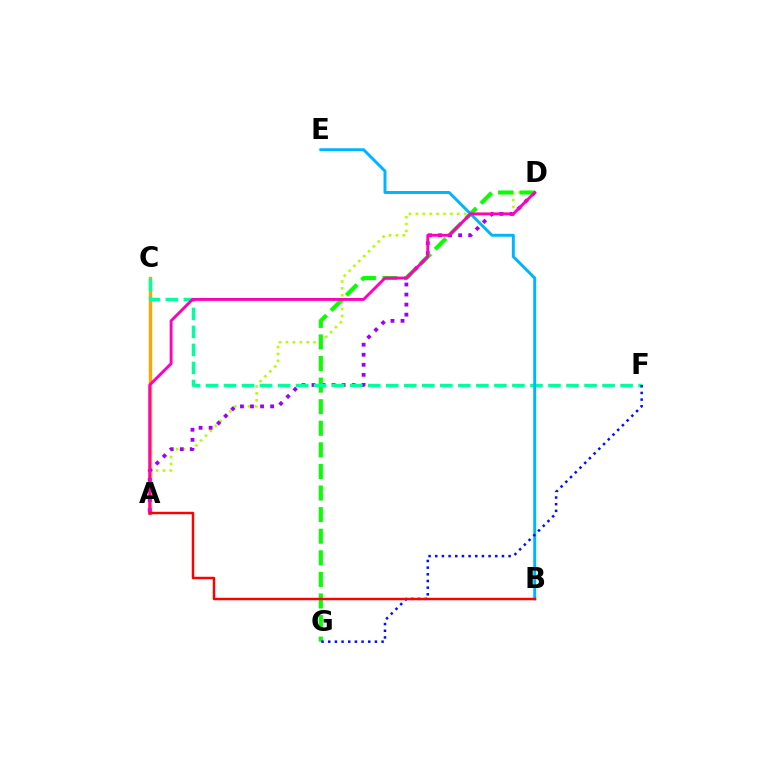{('A', 'C'): [{'color': '#ffa500', 'line_style': 'solid', 'thickness': 2.43}], ('A', 'D'): [{'color': '#b3ff00', 'line_style': 'dotted', 'thickness': 1.87}, {'color': '#9b00ff', 'line_style': 'dotted', 'thickness': 2.73}, {'color': '#ff00bd', 'line_style': 'solid', 'thickness': 2.08}], ('D', 'G'): [{'color': '#08ff00', 'line_style': 'dashed', 'thickness': 2.93}], ('C', 'F'): [{'color': '#00ff9d', 'line_style': 'dashed', 'thickness': 2.45}], ('B', 'E'): [{'color': '#00b5ff', 'line_style': 'solid', 'thickness': 2.13}], ('F', 'G'): [{'color': '#0010ff', 'line_style': 'dotted', 'thickness': 1.81}], ('A', 'B'): [{'color': '#ff0000', 'line_style': 'solid', 'thickness': 1.77}]}